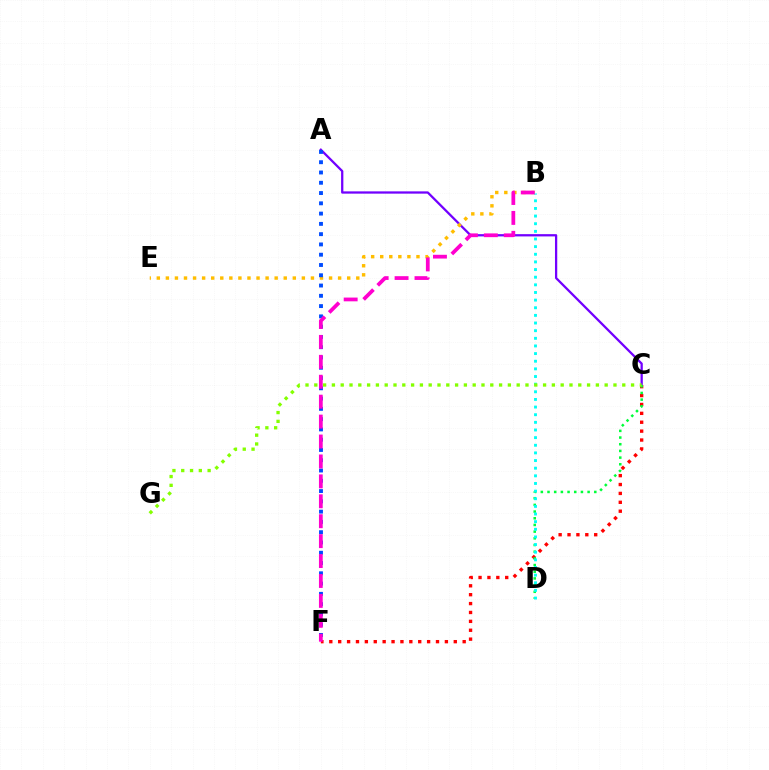{('C', 'F'): [{'color': '#ff0000', 'line_style': 'dotted', 'thickness': 2.42}], ('A', 'C'): [{'color': '#7200ff', 'line_style': 'solid', 'thickness': 1.63}], ('B', 'E'): [{'color': '#ffbd00', 'line_style': 'dotted', 'thickness': 2.46}], ('C', 'D'): [{'color': '#00ff39', 'line_style': 'dotted', 'thickness': 1.82}], ('A', 'F'): [{'color': '#004bff', 'line_style': 'dotted', 'thickness': 2.79}], ('B', 'D'): [{'color': '#00fff6', 'line_style': 'dotted', 'thickness': 2.08}], ('B', 'F'): [{'color': '#ff00cf', 'line_style': 'dashed', 'thickness': 2.71}], ('C', 'G'): [{'color': '#84ff00', 'line_style': 'dotted', 'thickness': 2.39}]}